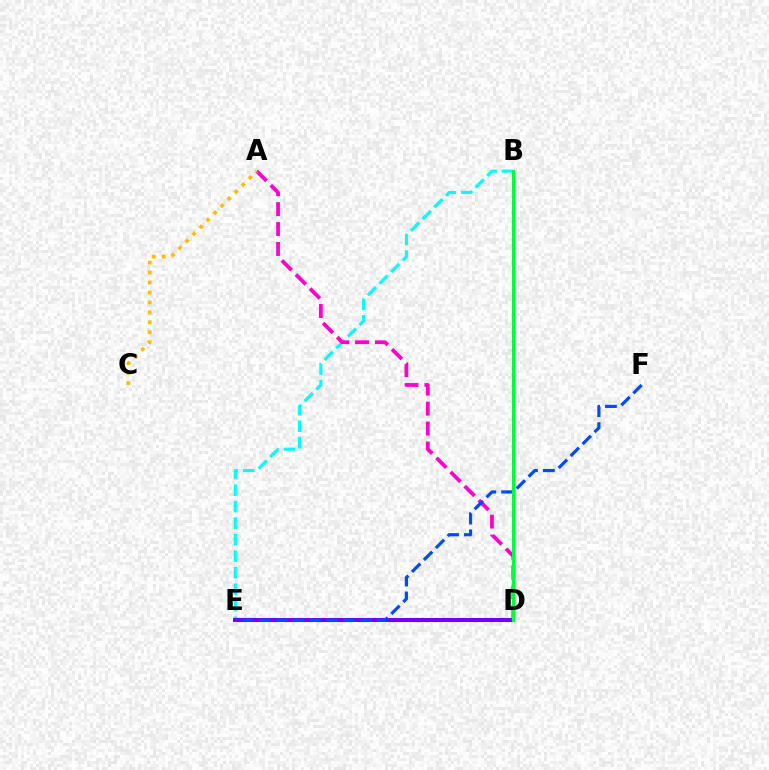{('B', 'E'): [{'color': '#00fff6', 'line_style': 'dashed', 'thickness': 2.24}], ('D', 'E'): [{'color': '#ff0000', 'line_style': 'dotted', 'thickness': 2.23}, {'color': '#7200ff', 'line_style': 'solid', 'thickness': 2.9}], ('A', 'D'): [{'color': '#ff00cf', 'line_style': 'dashed', 'thickness': 2.71}], ('A', 'C'): [{'color': '#ffbd00', 'line_style': 'dotted', 'thickness': 2.7}], ('B', 'D'): [{'color': '#84ff00', 'line_style': 'dotted', 'thickness': 2.35}, {'color': '#00ff39', 'line_style': 'solid', 'thickness': 2.2}], ('E', 'F'): [{'color': '#004bff', 'line_style': 'dashed', 'thickness': 2.29}]}